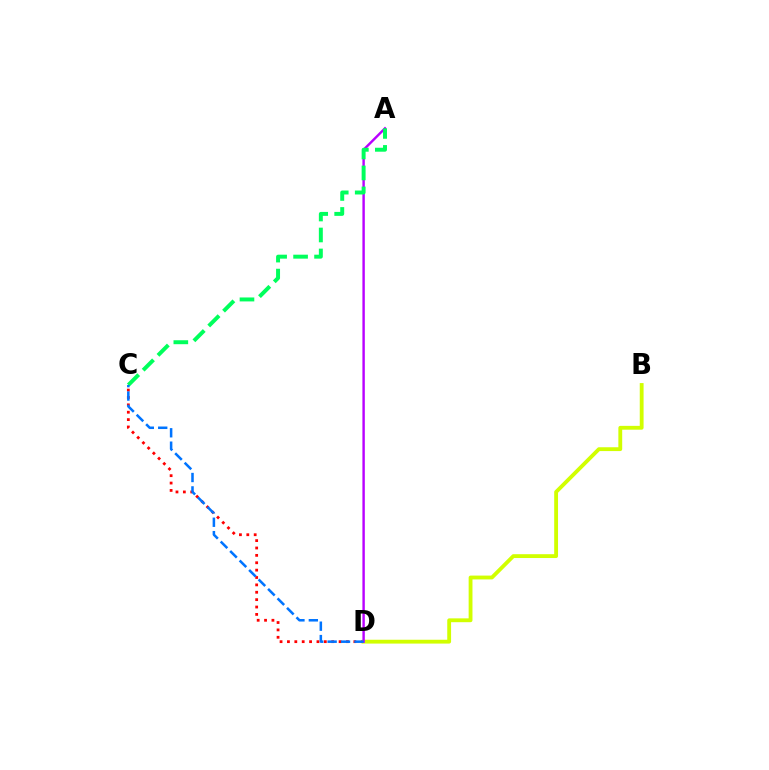{('C', 'D'): [{'color': '#ff0000', 'line_style': 'dotted', 'thickness': 2.0}, {'color': '#0074ff', 'line_style': 'dashed', 'thickness': 1.82}], ('B', 'D'): [{'color': '#d1ff00', 'line_style': 'solid', 'thickness': 2.76}], ('A', 'D'): [{'color': '#b900ff', 'line_style': 'solid', 'thickness': 1.74}], ('A', 'C'): [{'color': '#00ff5c', 'line_style': 'dashed', 'thickness': 2.85}]}